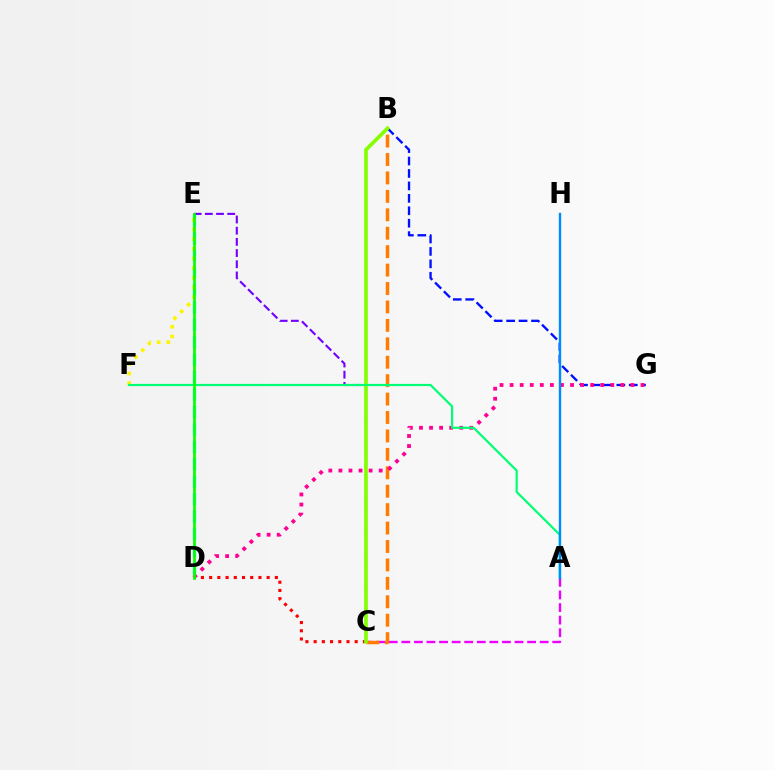{('A', 'C'): [{'color': '#ee00ff', 'line_style': 'dashed', 'thickness': 1.71}], ('B', 'C'): [{'color': '#ff7c00', 'line_style': 'dashed', 'thickness': 2.5}, {'color': '#84ff00', 'line_style': 'solid', 'thickness': 2.65}], ('D', 'E'): [{'color': '#00fff6', 'line_style': 'dashed', 'thickness': 2.36}, {'color': '#08ff00', 'line_style': 'solid', 'thickness': 1.95}], ('C', 'D'): [{'color': '#ff0000', 'line_style': 'dotted', 'thickness': 2.23}], ('B', 'G'): [{'color': '#0010ff', 'line_style': 'dashed', 'thickness': 1.69}], ('C', 'E'): [{'color': '#7200ff', 'line_style': 'dashed', 'thickness': 1.52}], ('E', 'F'): [{'color': '#fcf500', 'line_style': 'dotted', 'thickness': 2.62}], ('D', 'G'): [{'color': '#ff0094', 'line_style': 'dotted', 'thickness': 2.74}], ('A', 'F'): [{'color': '#00ff74', 'line_style': 'solid', 'thickness': 1.58}], ('A', 'H'): [{'color': '#008cff', 'line_style': 'solid', 'thickness': 1.73}]}